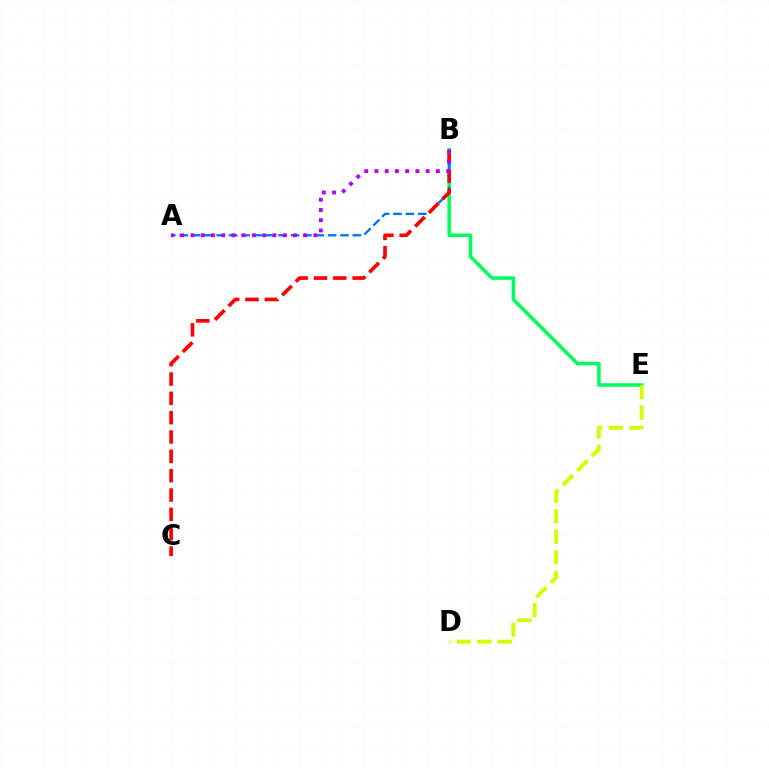{('B', 'E'): [{'color': '#00ff5c', 'line_style': 'solid', 'thickness': 2.56}], ('A', 'B'): [{'color': '#0074ff', 'line_style': 'dashed', 'thickness': 1.68}, {'color': '#b900ff', 'line_style': 'dotted', 'thickness': 2.78}], ('D', 'E'): [{'color': '#d1ff00', 'line_style': 'dashed', 'thickness': 2.79}], ('B', 'C'): [{'color': '#ff0000', 'line_style': 'dashed', 'thickness': 2.63}]}